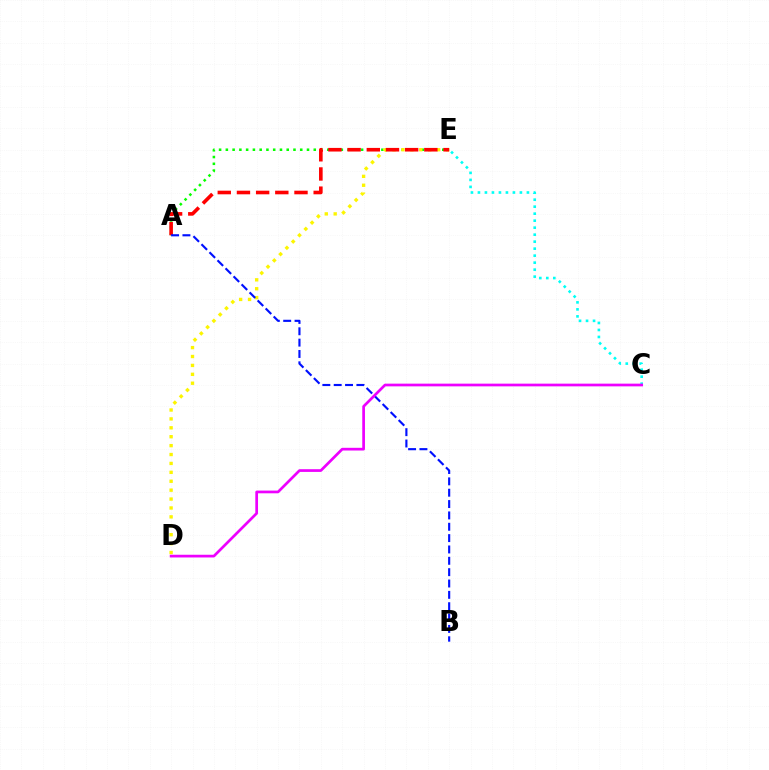{('A', 'E'): [{'color': '#08ff00', 'line_style': 'dotted', 'thickness': 1.84}, {'color': '#ff0000', 'line_style': 'dashed', 'thickness': 2.61}], ('D', 'E'): [{'color': '#fcf500', 'line_style': 'dotted', 'thickness': 2.42}], ('C', 'E'): [{'color': '#00fff6', 'line_style': 'dotted', 'thickness': 1.9}], ('A', 'B'): [{'color': '#0010ff', 'line_style': 'dashed', 'thickness': 1.54}], ('C', 'D'): [{'color': '#ee00ff', 'line_style': 'solid', 'thickness': 1.95}]}